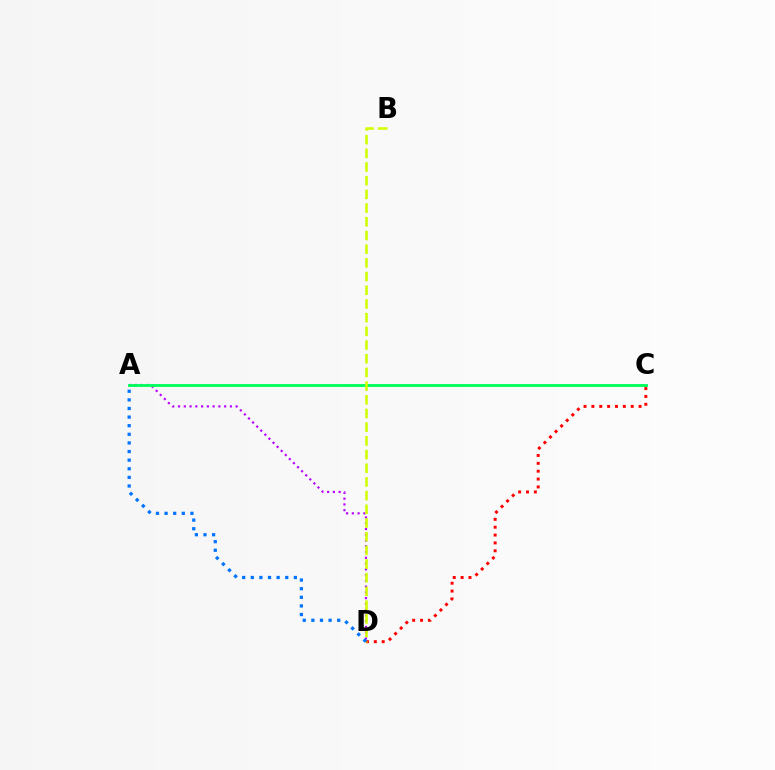{('C', 'D'): [{'color': '#ff0000', 'line_style': 'dotted', 'thickness': 2.14}], ('A', 'D'): [{'color': '#b900ff', 'line_style': 'dotted', 'thickness': 1.57}, {'color': '#0074ff', 'line_style': 'dotted', 'thickness': 2.34}], ('A', 'C'): [{'color': '#00ff5c', 'line_style': 'solid', 'thickness': 2.05}], ('B', 'D'): [{'color': '#d1ff00', 'line_style': 'dashed', 'thickness': 1.86}]}